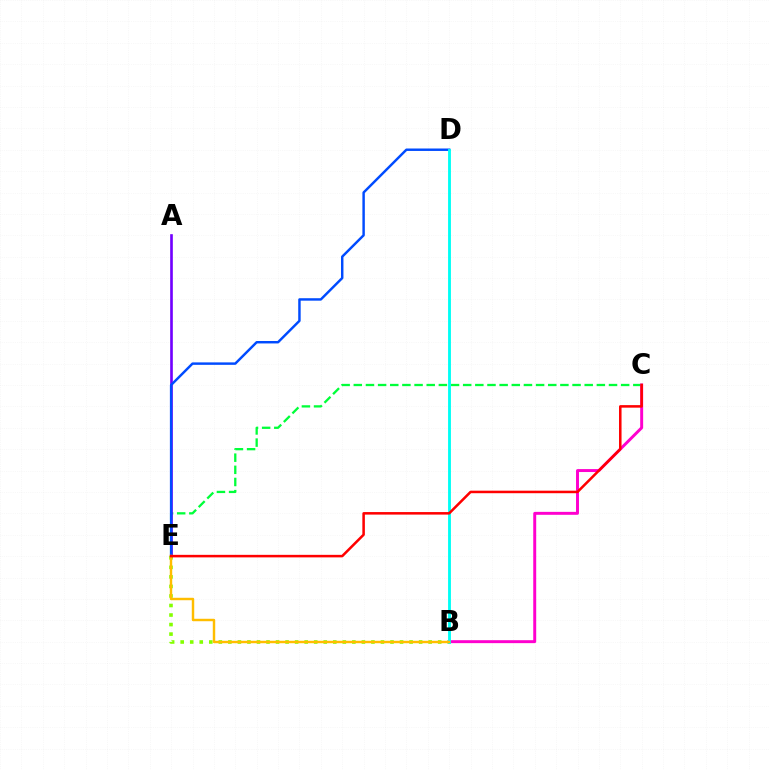{('C', 'E'): [{'color': '#00ff39', 'line_style': 'dashed', 'thickness': 1.65}, {'color': '#ff0000', 'line_style': 'solid', 'thickness': 1.82}], ('A', 'E'): [{'color': '#7200ff', 'line_style': 'solid', 'thickness': 1.91}], ('D', 'E'): [{'color': '#004bff', 'line_style': 'solid', 'thickness': 1.76}], ('B', 'E'): [{'color': '#84ff00', 'line_style': 'dotted', 'thickness': 2.59}, {'color': '#ffbd00', 'line_style': 'solid', 'thickness': 1.76}], ('B', 'C'): [{'color': '#ff00cf', 'line_style': 'solid', 'thickness': 2.12}], ('B', 'D'): [{'color': '#00fff6', 'line_style': 'solid', 'thickness': 2.06}]}